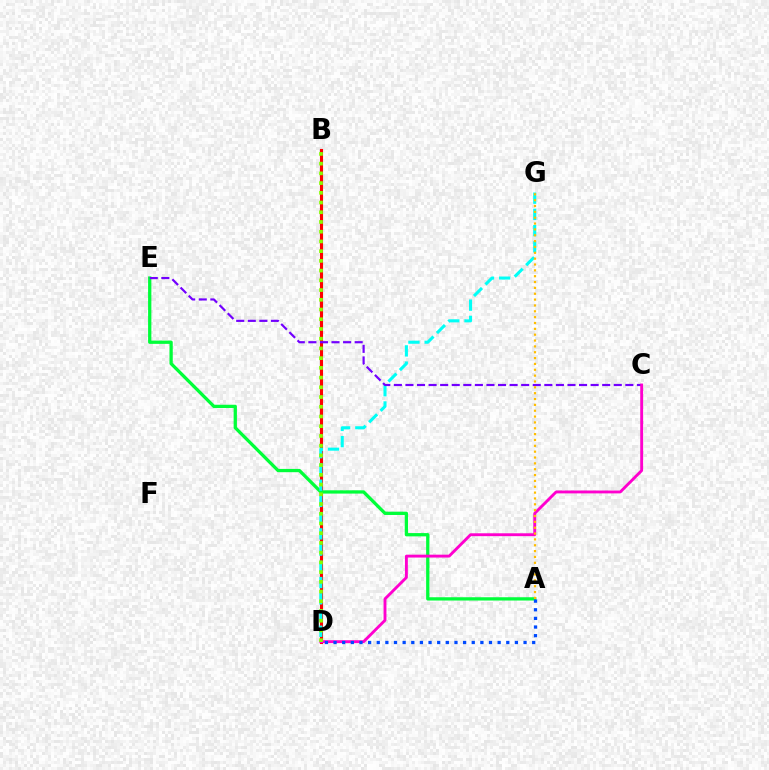{('B', 'D'): [{'color': '#ff0000', 'line_style': 'solid', 'thickness': 2.23}, {'color': '#84ff00', 'line_style': 'dotted', 'thickness': 2.64}], ('A', 'E'): [{'color': '#00ff39', 'line_style': 'solid', 'thickness': 2.36}], ('D', 'G'): [{'color': '#00fff6', 'line_style': 'dashed', 'thickness': 2.21}], ('C', 'E'): [{'color': '#7200ff', 'line_style': 'dashed', 'thickness': 1.57}], ('C', 'D'): [{'color': '#ff00cf', 'line_style': 'solid', 'thickness': 2.07}], ('A', 'D'): [{'color': '#004bff', 'line_style': 'dotted', 'thickness': 2.35}], ('A', 'G'): [{'color': '#ffbd00', 'line_style': 'dotted', 'thickness': 1.59}]}